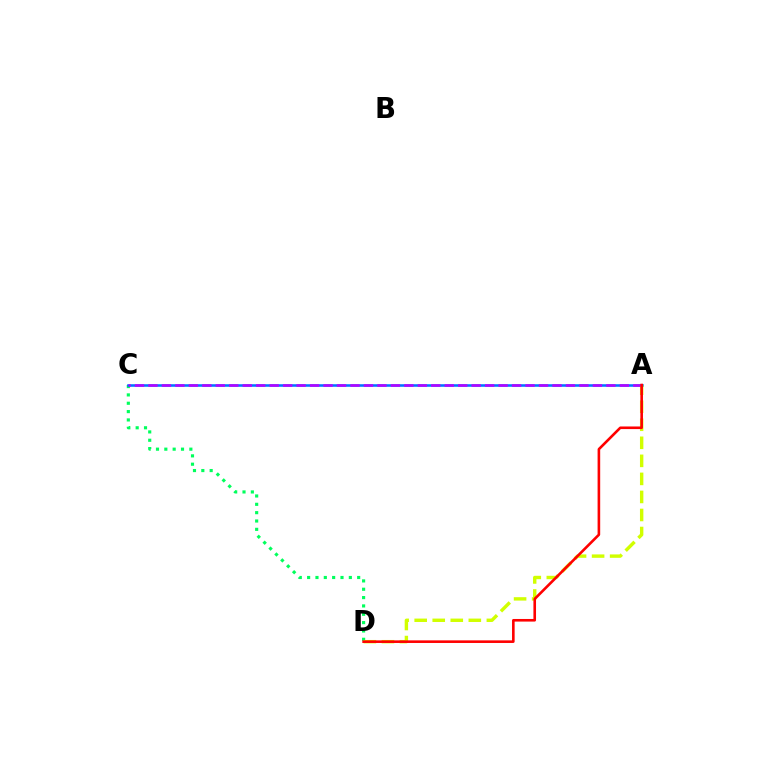{('C', 'D'): [{'color': '#00ff5c', 'line_style': 'dotted', 'thickness': 2.27}], ('A', 'C'): [{'color': '#0074ff', 'line_style': 'solid', 'thickness': 1.84}, {'color': '#b900ff', 'line_style': 'dashed', 'thickness': 1.83}], ('A', 'D'): [{'color': '#d1ff00', 'line_style': 'dashed', 'thickness': 2.45}, {'color': '#ff0000', 'line_style': 'solid', 'thickness': 1.88}]}